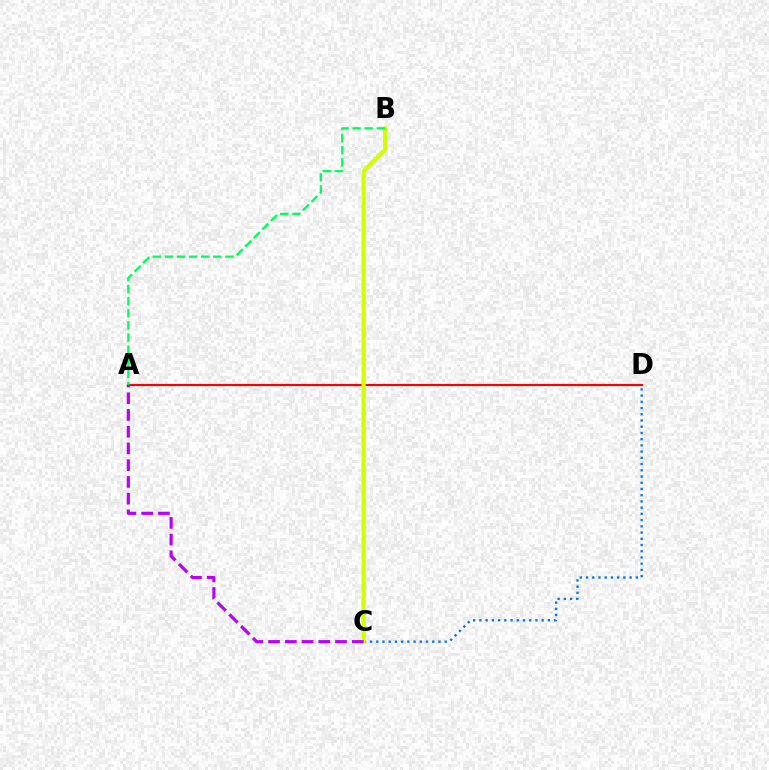{('A', 'D'): [{'color': '#ff0000', 'line_style': 'solid', 'thickness': 1.56}], ('C', 'D'): [{'color': '#0074ff', 'line_style': 'dotted', 'thickness': 1.69}], ('B', 'C'): [{'color': '#d1ff00', 'line_style': 'solid', 'thickness': 2.92}], ('A', 'C'): [{'color': '#b900ff', 'line_style': 'dashed', 'thickness': 2.27}], ('A', 'B'): [{'color': '#00ff5c', 'line_style': 'dashed', 'thickness': 1.64}]}